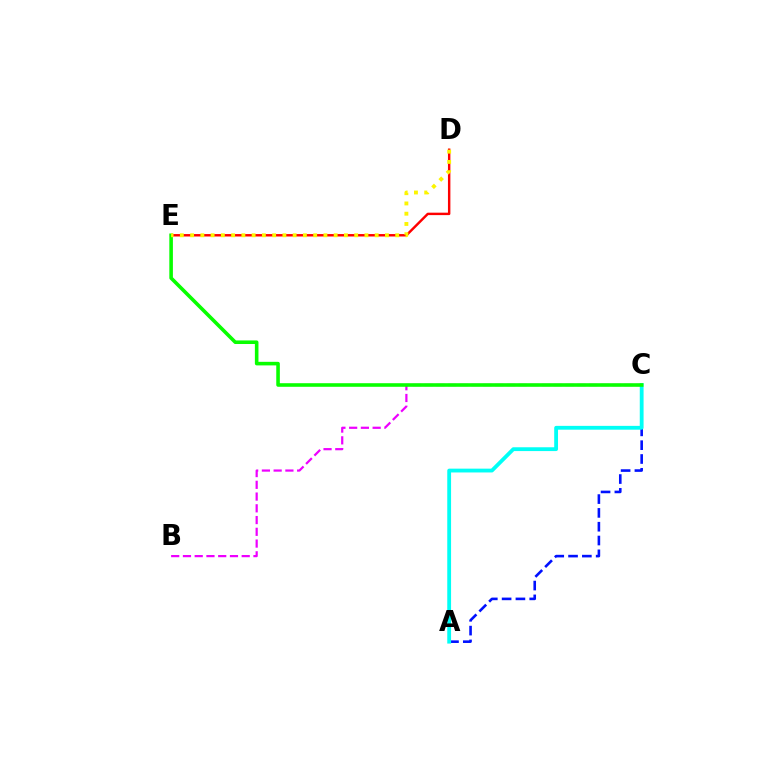{('D', 'E'): [{'color': '#ff0000', 'line_style': 'solid', 'thickness': 1.75}, {'color': '#fcf500', 'line_style': 'dotted', 'thickness': 2.79}], ('A', 'C'): [{'color': '#0010ff', 'line_style': 'dashed', 'thickness': 1.88}, {'color': '#00fff6', 'line_style': 'solid', 'thickness': 2.74}], ('B', 'C'): [{'color': '#ee00ff', 'line_style': 'dashed', 'thickness': 1.6}], ('C', 'E'): [{'color': '#08ff00', 'line_style': 'solid', 'thickness': 2.58}]}